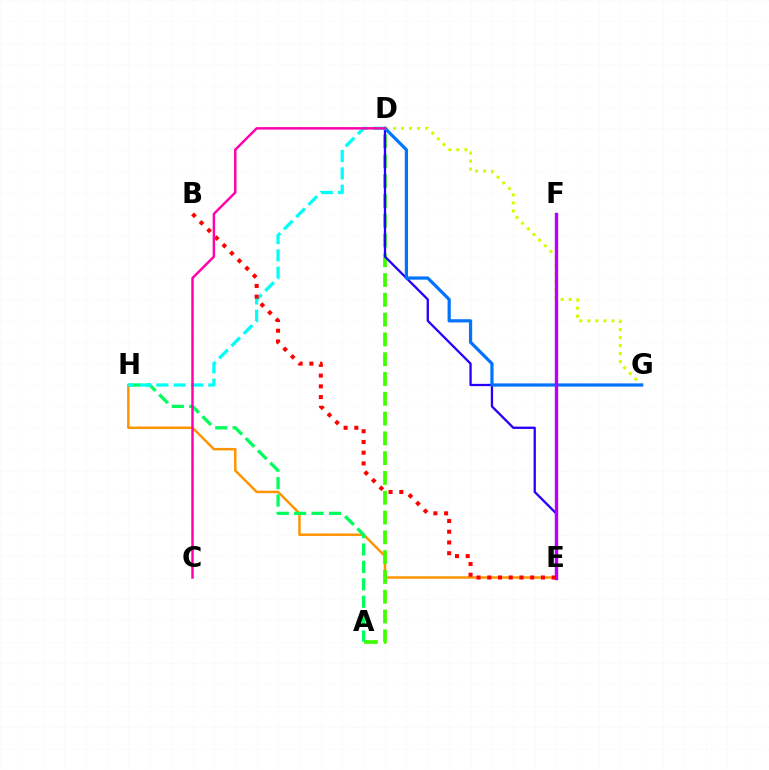{('E', 'H'): [{'color': '#ff9400', 'line_style': 'solid', 'thickness': 1.78}], ('A', 'D'): [{'color': '#3dff00', 'line_style': 'dashed', 'thickness': 2.69}], ('D', 'E'): [{'color': '#2500ff', 'line_style': 'solid', 'thickness': 1.65}], ('D', 'G'): [{'color': '#d1ff00', 'line_style': 'dotted', 'thickness': 2.18}, {'color': '#0074ff', 'line_style': 'solid', 'thickness': 2.31}], ('A', 'H'): [{'color': '#00ff5c', 'line_style': 'dashed', 'thickness': 2.37}], ('E', 'F'): [{'color': '#b900ff', 'line_style': 'solid', 'thickness': 2.44}], ('D', 'H'): [{'color': '#00fff6', 'line_style': 'dashed', 'thickness': 2.35}], ('B', 'E'): [{'color': '#ff0000', 'line_style': 'dotted', 'thickness': 2.92}], ('C', 'D'): [{'color': '#ff00ac', 'line_style': 'solid', 'thickness': 1.76}]}